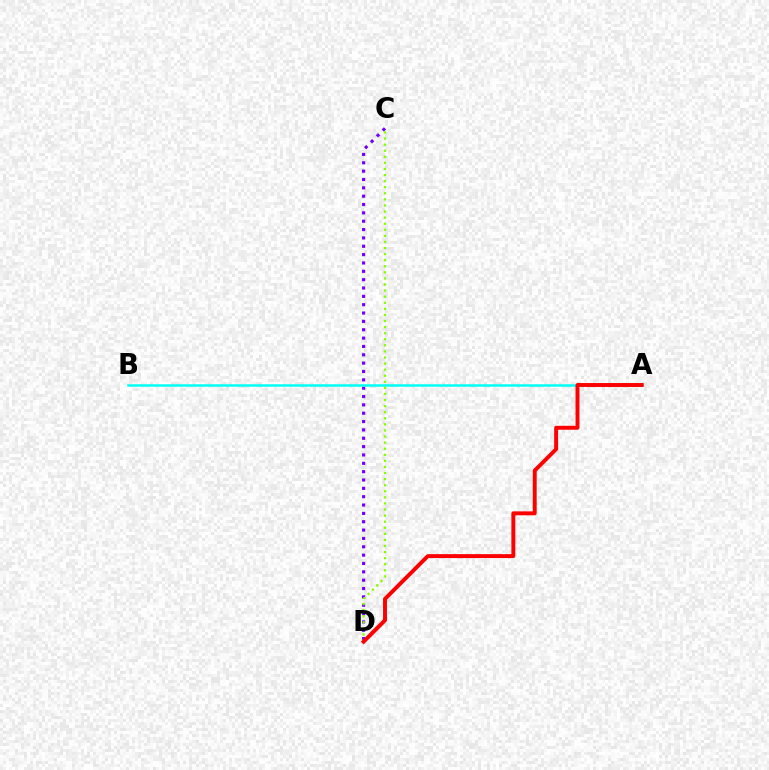{('C', 'D'): [{'color': '#7200ff', 'line_style': 'dotted', 'thickness': 2.27}, {'color': '#84ff00', 'line_style': 'dotted', 'thickness': 1.65}], ('A', 'B'): [{'color': '#00fff6', 'line_style': 'solid', 'thickness': 1.8}], ('A', 'D'): [{'color': '#ff0000', 'line_style': 'solid', 'thickness': 2.83}]}